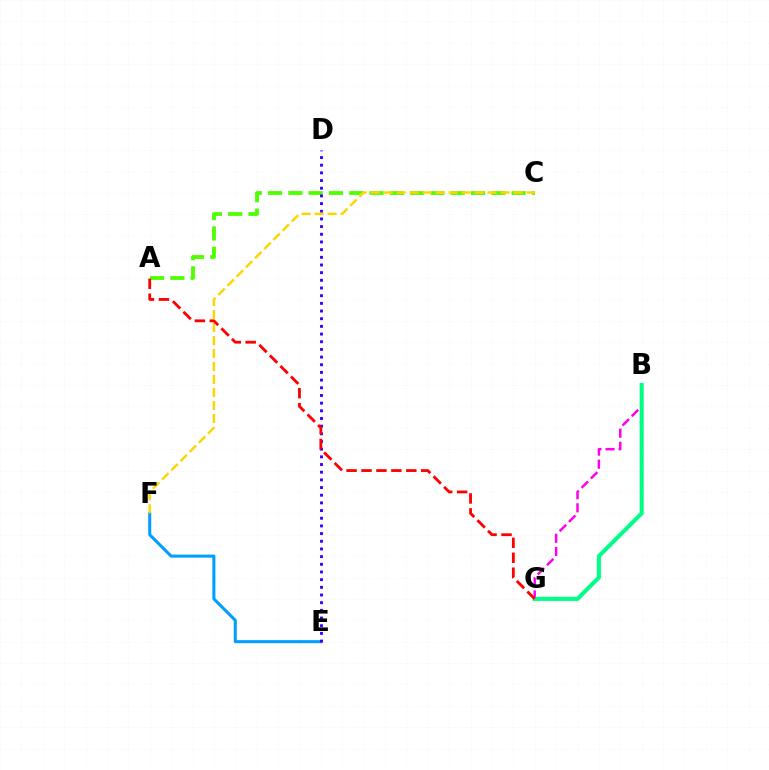{('B', 'G'): [{'color': '#ff00ed', 'line_style': 'dashed', 'thickness': 1.78}, {'color': '#00ff86', 'line_style': 'solid', 'thickness': 2.94}], ('E', 'F'): [{'color': '#009eff', 'line_style': 'solid', 'thickness': 2.18}], ('A', 'C'): [{'color': '#4fff00', 'line_style': 'dashed', 'thickness': 2.76}], ('D', 'E'): [{'color': '#3700ff', 'line_style': 'dotted', 'thickness': 2.09}], ('C', 'F'): [{'color': '#ffd500', 'line_style': 'dashed', 'thickness': 1.76}], ('A', 'G'): [{'color': '#ff0000', 'line_style': 'dashed', 'thickness': 2.03}]}